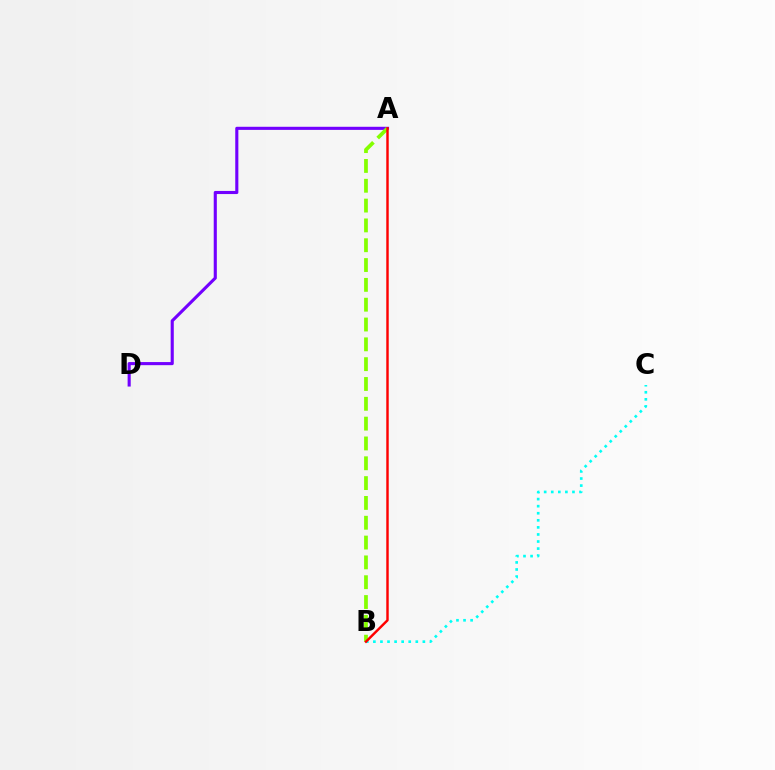{('A', 'D'): [{'color': '#7200ff', 'line_style': 'solid', 'thickness': 2.24}], ('B', 'C'): [{'color': '#00fff6', 'line_style': 'dotted', 'thickness': 1.92}], ('A', 'B'): [{'color': '#84ff00', 'line_style': 'dashed', 'thickness': 2.69}, {'color': '#ff0000', 'line_style': 'solid', 'thickness': 1.76}]}